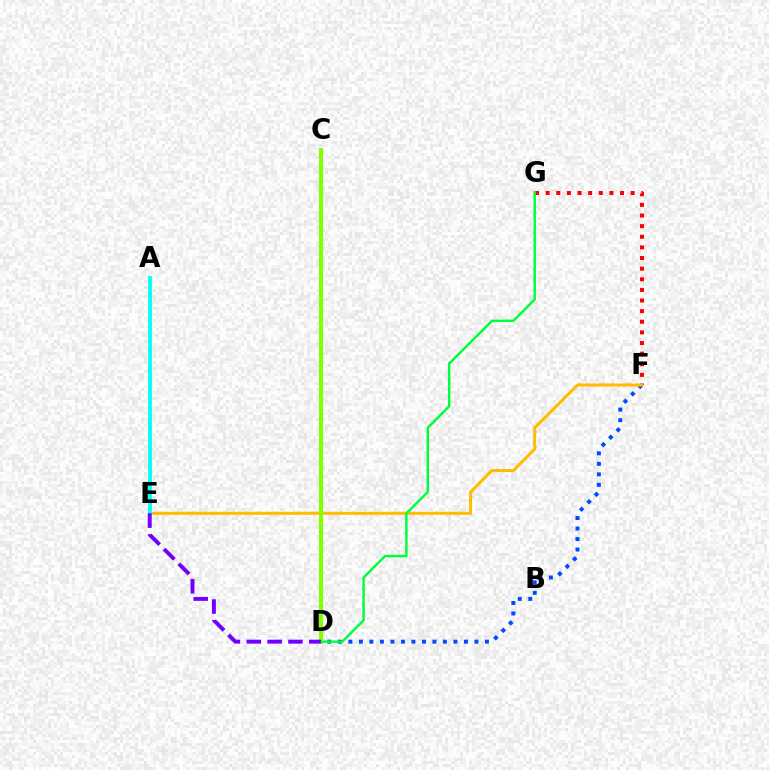{('C', 'D'): [{'color': '#ff00cf', 'line_style': 'dashed', 'thickness': 1.93}, {'color': '#84ff00', 'line_style': 'solid', 'thickness': 2.95}], ('D', 'F'): [{'color': '#004bff', 'line_style': 'dotted', 'thickness': 2.85}], ('F', 'G'): [{'color': '#ff0000', 'line_style': 'dotted', 'thickness': 2.89}], ('E', 'F'): [{'color': '#ffbd00', 'line_style': 'solid', 'thickness': 2.18}], ('A', 'E'): [{'color': '#00fff6', 'line_style': 'solid', 'thickness': 2.74}], ('D', 'G'): [{'color': '#00ff39', 'line_style': 'solid', 'thickness': 1.76}], ('D', 'E'): [{'color': '#7200ff', 'line_style': 'dashed', 'thickness': 2.83}]}